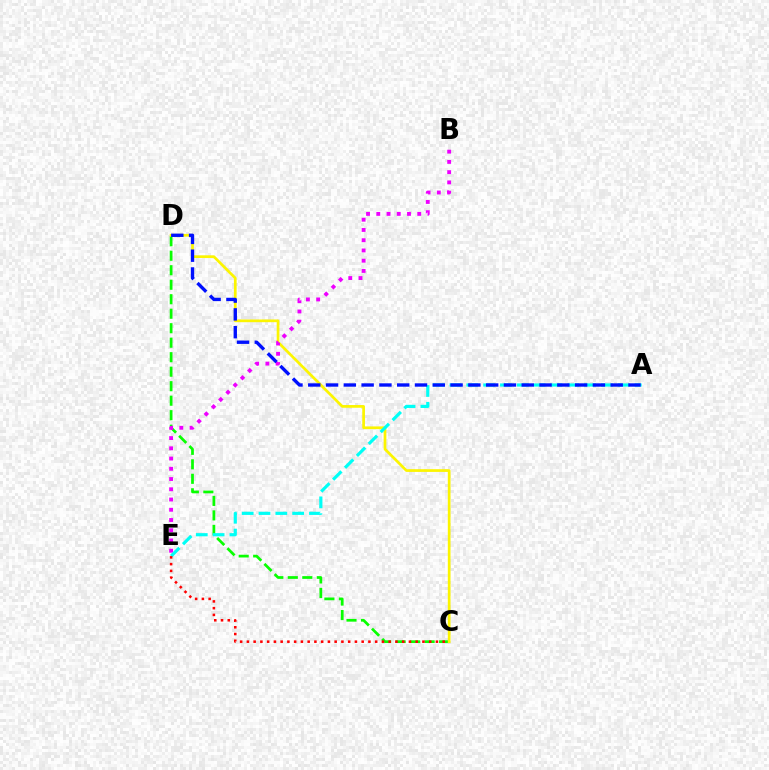{('C', 'D'): [{'color': '#08ff00', 'line_style': 'dashed', 'thickness': 1.97}, {'color': '#fcf500', 'line_style': 'solid', 'thickness': 1.96}], ('B', 'E'): [{'color': '#ee00ff', 'line_style': 'dotted', 'thickness': 2.78}], ('A', 'E'): [{'color': '#00fff6', 'line_style': 'dashed', 'thickness': 2.29}], ('A', 'D'): [{'color': '#0010ff', 'line_style': 'dashed', 'thickness': 2.42}], ('C', 'E'): [{'color': '#ff0000', 'line_style': 'dotted', 'thickness': 1.83}]}